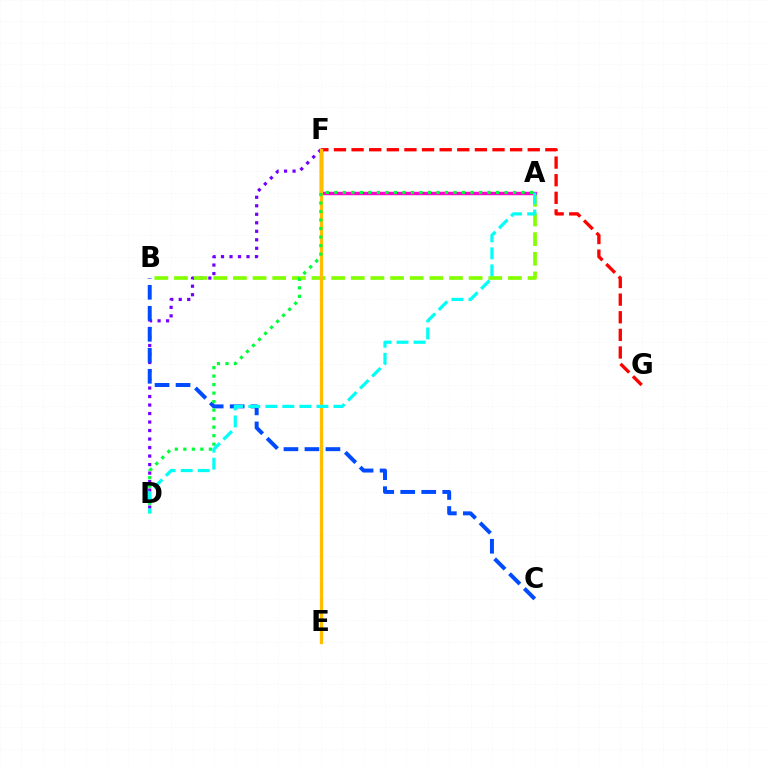{('D', 'F'): [{'color': '#7200ff', 'line_style': 'dotted', 'thickness': 2.31}], ('B', 'C'): [{'color': '#004bff', 'line_style': 'dashed', 'thickness': 2.85}], ('F', 'G'): [{'color': '#ff0000', 'line_style': 'dashed', 'thickness': 2.39}], ('A', 'B'): [{'color': '#84ff00', 'line_style': 'dashed', 'thickness': 2.67}], ('A', 'F'): [{'color': '#ff00cf', 'line_style': 'solid', 'thickness': 2.48}], ('E', 'F'): [{'color': '#ffbd00', 'line_style': 'solid', 'thickness': 2.34}], ('A', 'D'): [{'color': '#00ff39', 'line_style': 'dotted', 'thickness': 2.31}, {'color': '#00fff6', 'line_style': 'dashed', 'thickness': 2.31}]}